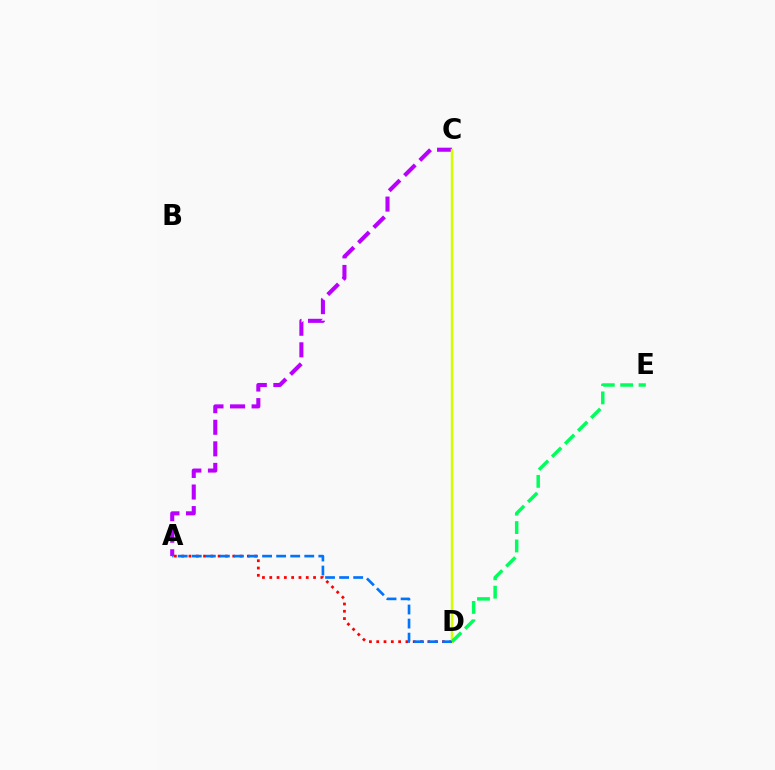{('A', 'C'): [{'color': '#b900ff', 'line_style': 'dashed', 'thickness': 2.93}], ('A', 'D'): [{'color': '#ff0000', 'line_style': 'dotted', 'thickness': 1.98}, {'color': '#0074ff', 'line_style': 'dashed', 'thickness': 1.91}], ('C', 'D'): [{'color': '#d1ff00', 'line_style': 'solid', 'thickness': 1.77}], ('D', 'E'): [{'color': '#00ff5c', 'line_style': 'dashed', 'thickness': 2.5}]}